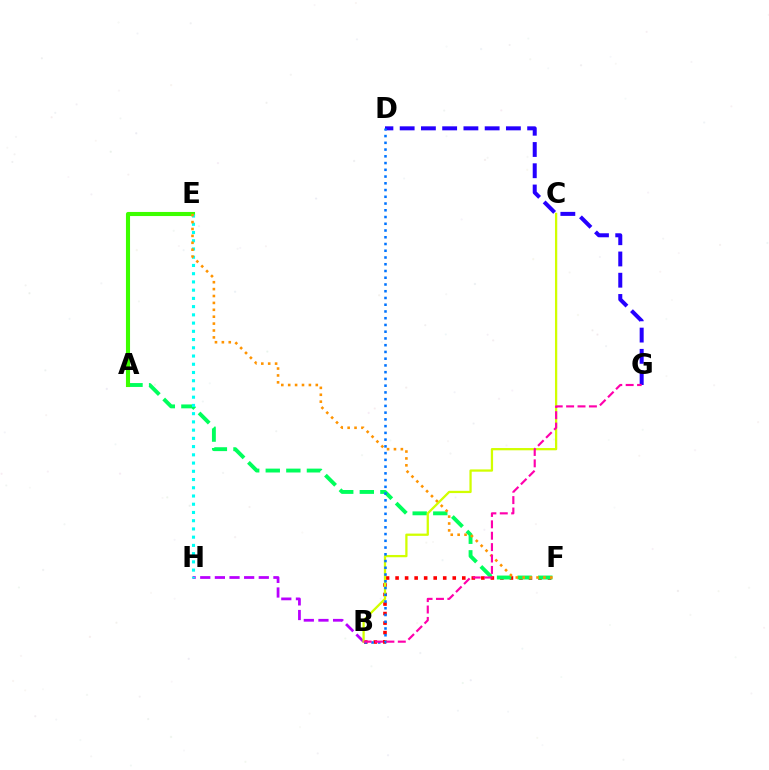{('B', 'F'): [{'color': '#ff0000', 'line_style': 'dotted', 'thickness': 2.59}], ('A', 'F'): [{'color': '#00ff5c', 'line_style': 'dashed', 'thickness': 2.8}], ('B', 'H'): [{'color': '#b900ff', 'line_style': 'dashed', 'thickness': 1.99}], ('D', 'G'): [{'color': '#2500ff', 'line_style': 'dashed', 'thickness': 2.89}], ('B', 'C'): [{'color': '#d1ff00', 'line_style': 'solid', 'thickness': 1.64}], ('A', 'E'): [{'color': '#3dff00', 'line_style': 'solid', 'thickness': 2.95}], ('B', 'D'): [{'color': '#0074ff', 'line_style': 'dotted', 'thickness': 1.83}], ('E', 'H'): [{'color': '#00fff6', 'line_style': 'dotted', 'thickness': 2.24}], ('E', 'F'): [{'color': '#ff9400', 'line_style': 'dotted', 'thickness': 1.87}], ('B', 'G'): [{'color': '#ff00ac', 'line_style': 'dashed', 'thickness': 1.55}]}